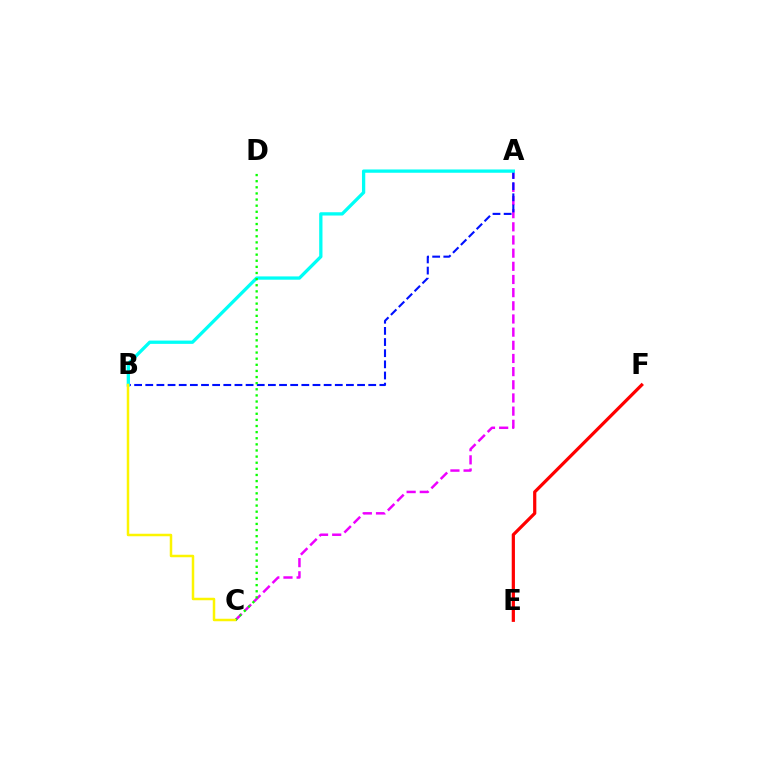{('A', 'C'): [{'color': '#ee00ff', 'line_style': 'dashed', 'thickness': 1.79}], ('A', 'B'): [{'color': '#0010ff', 'line_style': 'dashed', 'thickness': 1.51}, {'color': '#00fff6', 'line_style': 'solid', 'thickness': 2.37}], ('C', 'D'): [{'color': '#08ff00', 'line_style': 'dotted', 'thickness': 1.66}], ('E', 'F'): [{'color': '#ff0000', 'line_style': 'solid', 'thickness': 2.31}], ('B', 'C'): [{'color': '#fcf500', 'line_style': 'solid', 'thickness': 1.8}]}